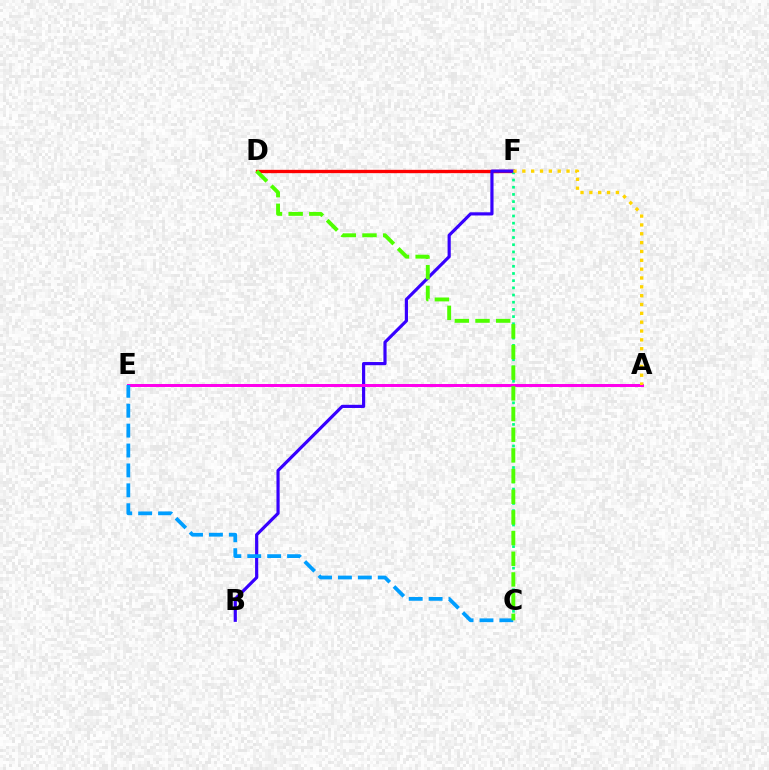{('D', 'F'): [{'color': '#ff0000', 'line_style': 'solid', 'thickness': 2.39}], ('C', 'F'): [{'color': '#00ff86', 'line_style': 'dotted', 'thickness': 1.95}], ('B', 'F'): [{'color': '#3700ff', 'line_style': 'solid', 'thickness': 2.28}], ('A', 'E'): [{'color': '#ff00ed', 'line_style': 'solid', 'thickness': 2.14}], ('A', 'F'): [{'color': '#ffd500', 'line_style': 'dotted', 'thickness': 2.4}], ('C', 'E'): [{'color': '#009eff', 'line_style': 'dashed', 'thickness': 2.7}], ('C', 'D'): [{'color': '#4fff00', 'line_style': 'dashed', 'thickness': 2.81}]}